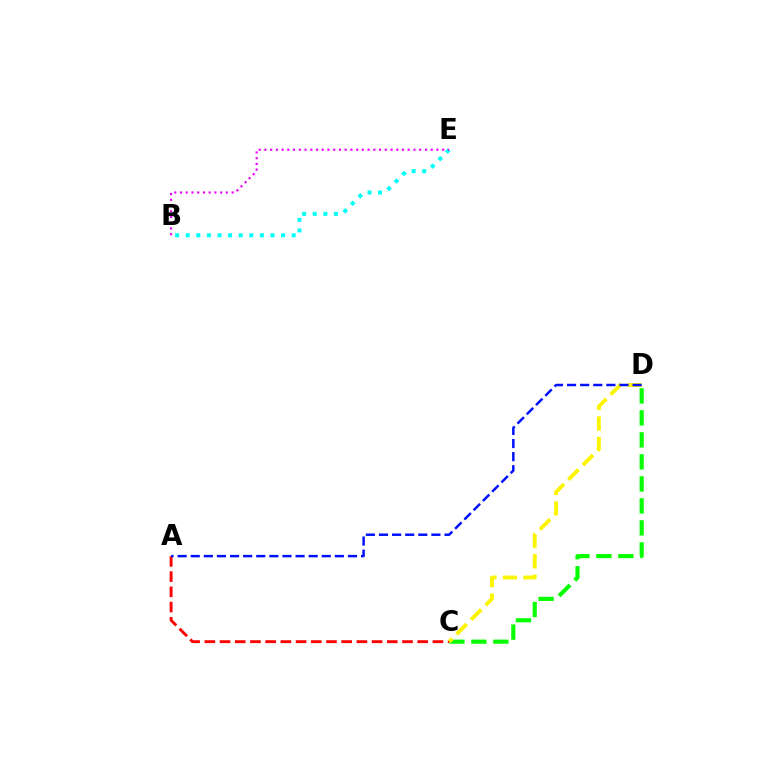{('C', 'D'): [{'color': '#08ff00', 'line_style': 'dashed', 'thickness': 2.99}, {'color': '#fcf500', 'line_style': 'dashed', 'thickness': 2.79}], ('A', 'C'): [{'color': '#ff0000', 'line_style': 'dashed', 'thickness': 2.07}], ('B', 'E'): [{'color': '#00fff6', 'line_style': 'dotted', 'thickness': 2.88}, {'color': '#ee00ff', 'line_style': 'dotted', 'thickness': 1.56}], ('A', 'D'): [{'color': '#0010ff', 'line_style': 'dashed', 'thickness': 1.78}]}